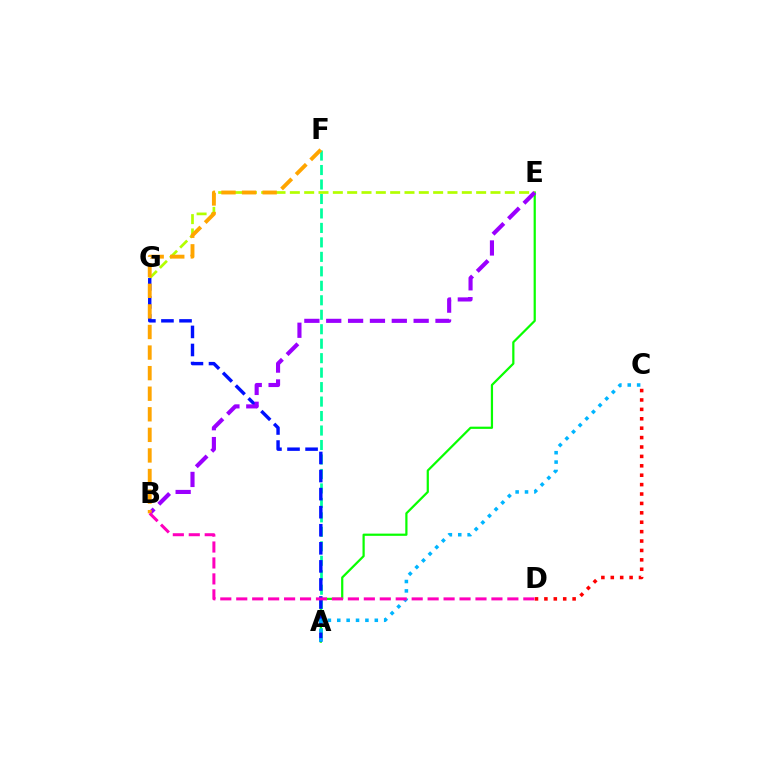{('A', 'E'): [{'color': '#08ff00', 'line_style': 'solid', 'thickness': 1.6}], ('A', 'F'): [{'color': '#00ff9d', 'line_style': 'dashed', 'thickness': 1.97}], ('E', 'G'): [{'color': '#b3ff00', 'line_style': 'dashed', 'thickness': 1.95}], ('A', 'G'): [{'color': '#0010ff', 'line_style': 'dashed', 'thickness': 2.45}], ('B', 'E'): [{'color': '#9b00ff', 'line_style': 'dashed', 'thickness': 2.97}], ('B', 'F'): [{'color': '#ffa500', 'line_style': 'dashed', 'thickness': 2.8}], ('C', 'D'): [{'color': '#ff0000', 'line_style': 'dotted', 'thickness': 2.56}], ('A', 'C'): [{'color': '#00b5ff', 'line_style': 'dotted', 'thickness': 2.55}], ('B', 'D'): [{'color': '#ff00bd', 'line_style': 'dashed', 'thickness': 2.17}]}